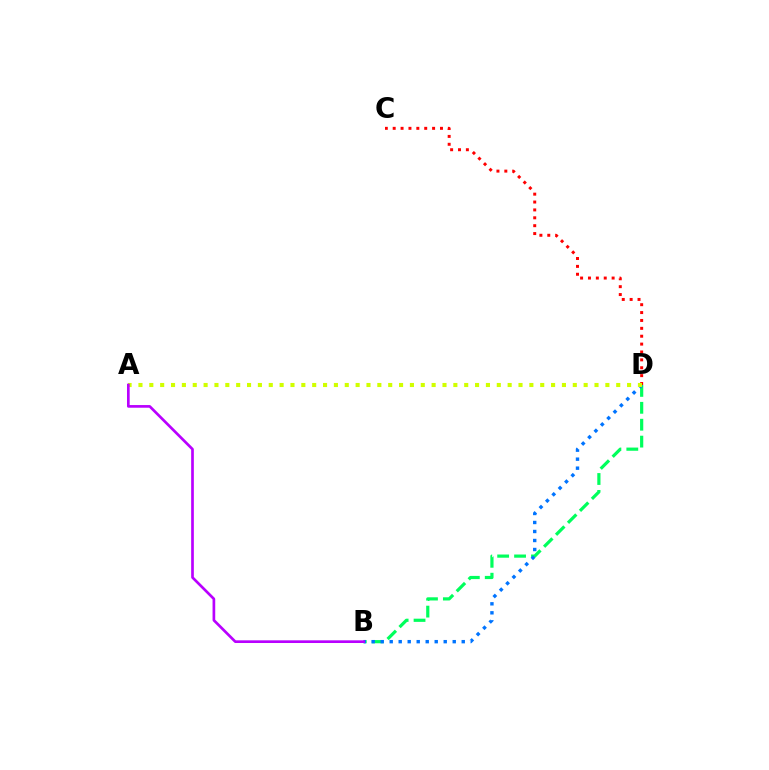{('B', 'D'): [{'color': '#00ff5c', 'line_style': 'dashed', 'thickness': 2.3}, {'color': '#0074ff', 'line_style': 'dotted', 'thickness': 2.45}], ('C', 'D'): [{'color': '#ff0000', 'line_style': 'dotted', 'thickness': 2.14}], ('A', 'D'): [{'color': '#d1ff00', 'line_style': 'dotted', 'thickness': 2.95}], ('A', 'B'): [{'color': '#b900ff', 'line_style': 'solid', 'thickness': 1.93}]}